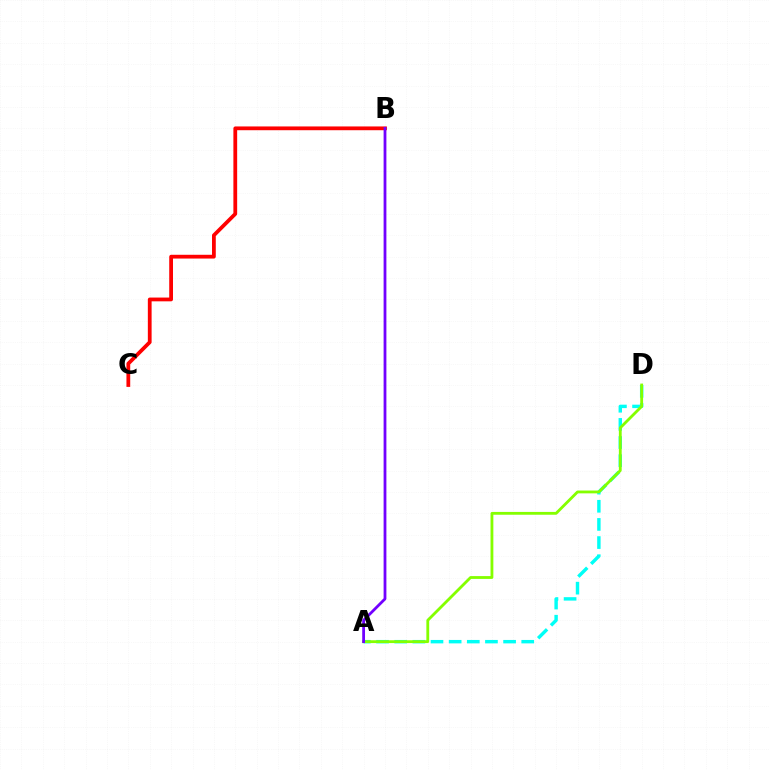{('A', 'D'): [{'color': '#00fff6', 'line_style': 'dashed', 'thickness': 2.47}, {'color': '#84ff00', 'line_style': 'solid', 'thickness': 2.03}], ('B', 'C'): [{'color': '#ff0000', 'line_style': 'solid', 'thickness': 2.72}], ('A', 'B'): [{'color': '#7200ff', 'line_style': 'solid', 'thickness': 2.01}]}